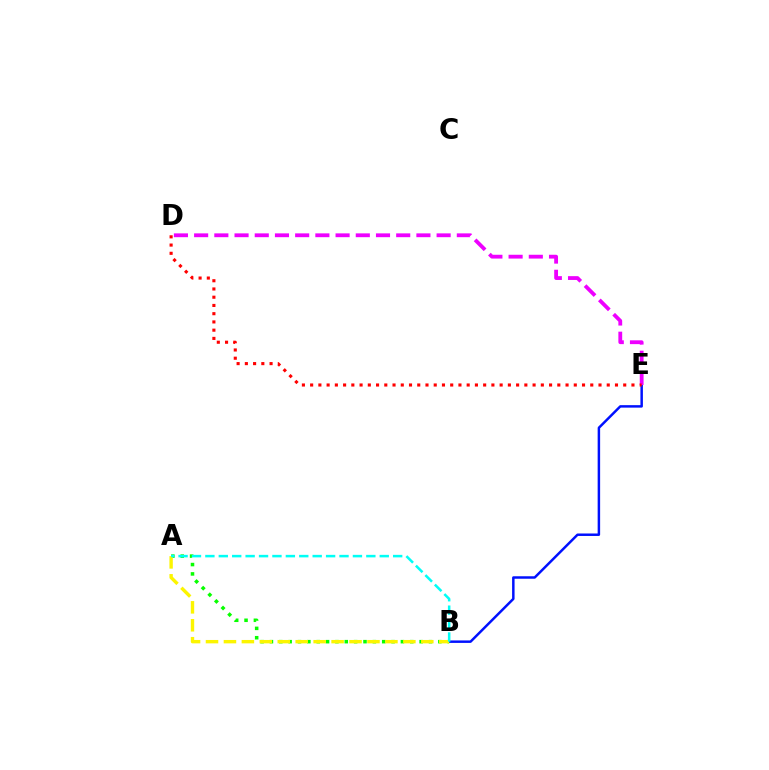{('B', 'E'): [{'color': '#0010ff', 'line_style': 'solid', 'thickness': 1.78}], ('A', 'B'): [{'color': '#08ff00', 'line_style': 'dotted', 'thickness': 2.54}, {'color': '#fcf500', 'line_style': 'dashed', 'thickness': 2.44}, {'color': '#00fff6', 'line_style': 'dashed', 'thickness': 1.82}], ('D', 'E'): [{'color': '#ee00ff', 'line_style': 'dashed', 'thickness': 2.75}, {'color': '#ff0000', 'line_style': 'dotted', 'thickness': 2.24}]}